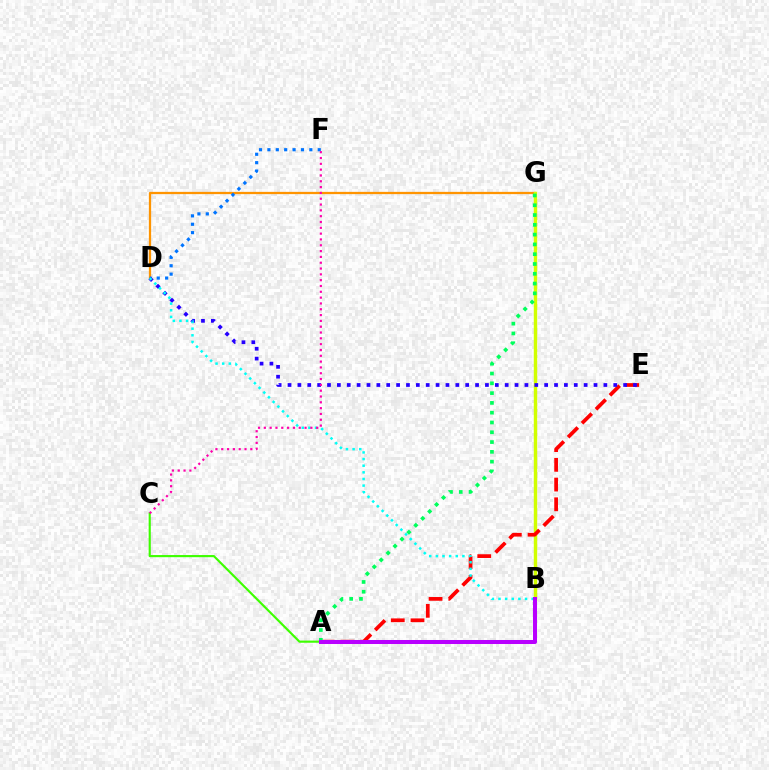{('A', 'C'): [{'color': '#3dff00', 'line_style': 'solid', 'thickness': 1.54}], ('D', 'G'): [{'color': '#ff9400', 'line_style': 'solid', 'thickness': 1.63}], ('B', 'G'): [{'color': '#d1ff00', 'line_style': 'solid', 'thickness': 2.46}], ('D', 'F'): [{'color': '#0074ff', 'line_style': 'dotted', 'thickness': 2.28}], ('A', 'E'): [{'color': '#ff0000', 'line_style': 'dashed', 'thickness': 2.68}], ('D', 'E'): [{'color': '#2500ff', 'line_style': 'dotted', 'thickness': 2.68}], ('B', 'D'): [{'color': '#00fff6', 'line_style': 'dotted', 'thickness': 1.8}], ('C', 'F'): [{'color': '#ff00ac', 'line_style': 'dotted', 'thickness': 1.58}], ('A', 'G'): [{'color': '#00ff5c', 'line_style': 'dotted', 'thickness': 2.66}], ('A', 'B'): [{'color': '#b900ff', 'line_style': 'solid', 'thickness': 2.89}]}